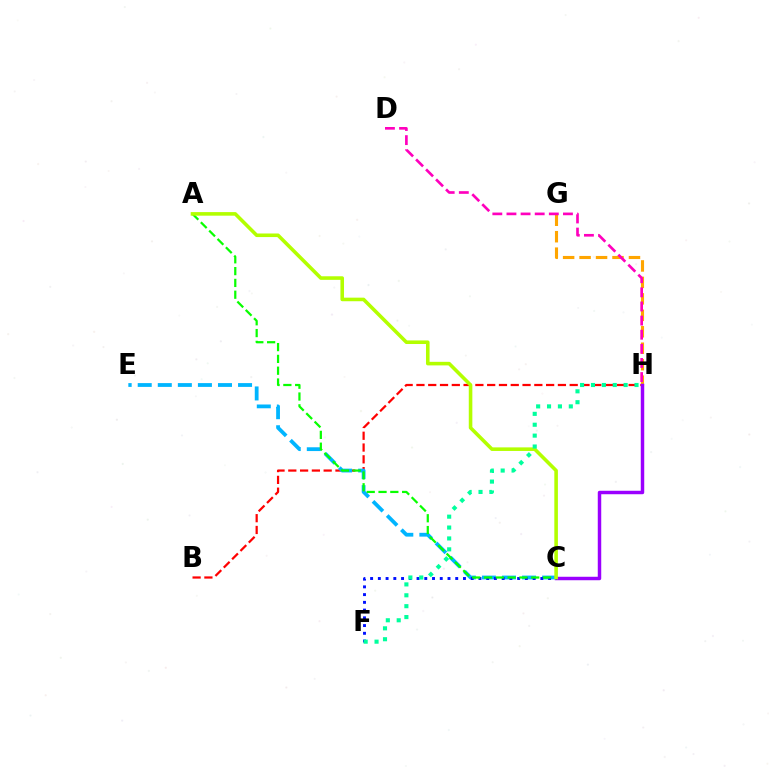{('B', 'H'): [{'color': '#ff0000', 'line_style': 'dashed', 'thickness': 1.6}], ('G', 'H'): [{'color': '#ffa500', 'line_style': 'dashed', 'thickness': 2.24}], ('C', 'H'): [{'color': '#9b00ff', 'line_style': 'solid', 'thickness': 2.49}], ('C', 'E'): [{'color': '#00b5ff', 'line_style': 'dashed', 'thickness': 2.73}], ('C', 'F'): [{'color': '#0010ff', 'line_style': 'dotted', 'thickness': 2.1}], ('A', 'C'): [{'color': '#08ff00', 'line_style': 'dashed', 'thickness': 1.6}, {'color': '#b3ff00', 'line_style': 'solid', 'thickness': 2.57}], ('D', 'H'): [{'color': '#ff00bd', 'line_style': 'dashed', 'thickness': 1.92}], ('F', 'H'): [{'color': '#00ff9d', 'line_style': 'dotted', 'thickness': 2.96}]}